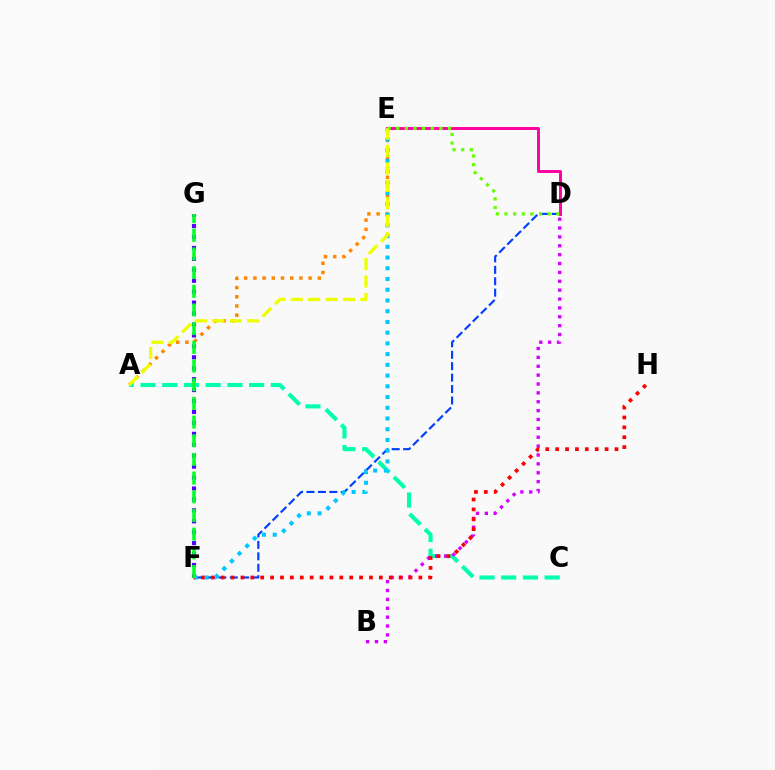{('A', 'E'): [{'color': '#ff8800', 'line_style': 'dotted', 'thickness': 2.5}, {'color': '#eeff00', 'line_style': 'dashed', 'thickness': 2.37}], ('A', 'C'): [{'color': '#00ffaf', 'line_style': 'dashed', 'thickness': 2.95}], ('D', 'F'): [{'color': '#003fff', 'line_style': 'dashed', 'thickness': 1.55}], ('D', 'E'): [{'color': '#ff00a0', 'line_style': 'solid', 'thickness': 2.11}, {'color': '#66ff00', 'line_style': 'dotted', 'thickness': 2.34}], ('F', 'G'): [{'color': '#4f00ff', 'line_style': 'dotted', 'thickness': 2.97}, {'color': '#00ff27', 'line_style': 'dashed', 'thickness': 2.54}], ('B', 'D'): [{'color': '#d600ff', 'line_style': 'dotted', 'thickness': 2.41}], ('E', 'F'): [{'color': '#00c7ff', 'line_style': 'dotted', 'thickness': 2.92}], ('F', 'H'): [{'color': '#ff0000', 'line_style': 'dotted', 'thickness': 2.69}]}